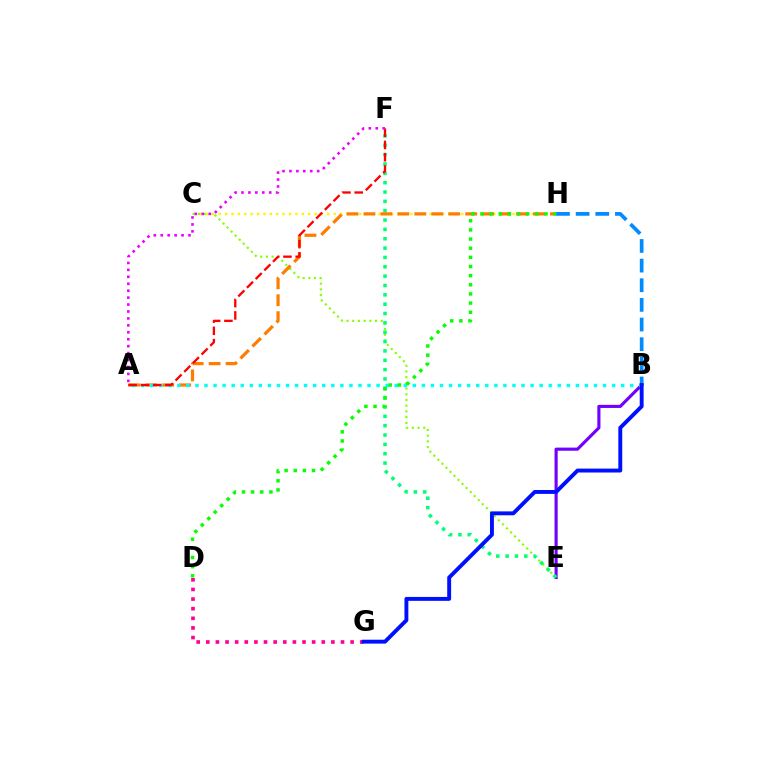{('C', 'H'): [{'color': '#fcf500', 'line_style': 'dotted', 'thickness': 1.74}], ('C', 'E'): [{'color': '#84ff00', 'line_style': 'dotted', 'thickness': 1.55}], ('B', 'E'): [{'color': '#7200ff', 'line_style': 'solid', 'thickness': 2.25}], ('E', 'F'): [{'color': '#00ff74', 'line_style': 'dotted', 'thickness': 2.54}], ('A', 'H'): [{'color': '#ff7c00', 'line_style': 'dashed', 'thickness': 2.3}], ('A', 'B'): [{'color': '#00fff6', 'line_style': 'dotted', 'thickness': 2.46}], ('D', 'H'): [{'color': '#08ff00', 'line_style': 'dotted', 'thickness': 2.48}], ('A', 'F'): [{'color': '#ff0000', 'line_style': 'dashed', 'thickness': 1.67}, {'color': '#ee00ff', 'line_style': 'dotted', 'thickness': 1.88}], ('D', 'G'): [{'color': '#ff0094', 'line_style': 'dotted', 'thickness': 2.61}], ('B', 'H'): [{'color': '#008cff', 'line_style': 'dashed', 'thickness': 2.67}], ('B', 'G'): [{'color': '#0010ff', 'line_style': 'solid', 'thickness': 2.81}]}